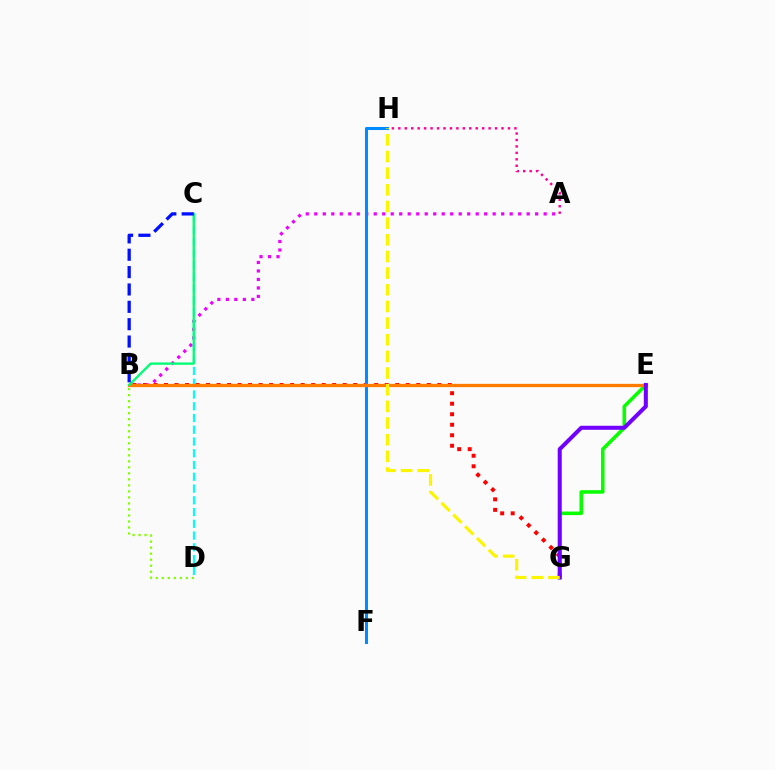{('E', 'G'): [{'color': '#08ff00', 'line_style': 'solid', 'thickness': 2.56}, {'color': '#7200ff', 'line_style': 'solid', 'thickness': 2.9}], ('B', 'D'): [{'color': '#84ff00', 'line_style': 'dotted', 'thickness': 1.64}], ('B', 'G'): [{'color': '#ff0000', 'line_style': 'dotted', 'thickness': 2.86}], ('A', 'B'): [{'color': '#ee00ff', 'line_style': 'dotted', 'thickness': 2.31}], ('C', 'D'): [{'color': '#00fff6', 'line_style': 'dashed', 'thickness': 1.6}], ('F', 'H'): [{'color': '#008cff', 'line_style': 'solid', 'thickness': 2.2}], ('B', 'E'): [{'color': '#ff7c00', 'line_style': 'solid', 'thickness': 2.36}], ('A', 'H'): [{'color': '#ff0094', 'line_style': 'dotted', 'thickness': 1.75}], ('B', 'C'): [{'color': '#00ff74', 'line_style': 'solid', 'thickness': 1.68}, {'color': '#0010ff', 'line_style': 'dashed', 'thickness': 2.36}], ('G', 'H'): [{'color': '#fcf500', 'line_style': 'dashed', 'thickness': 2.26}]}